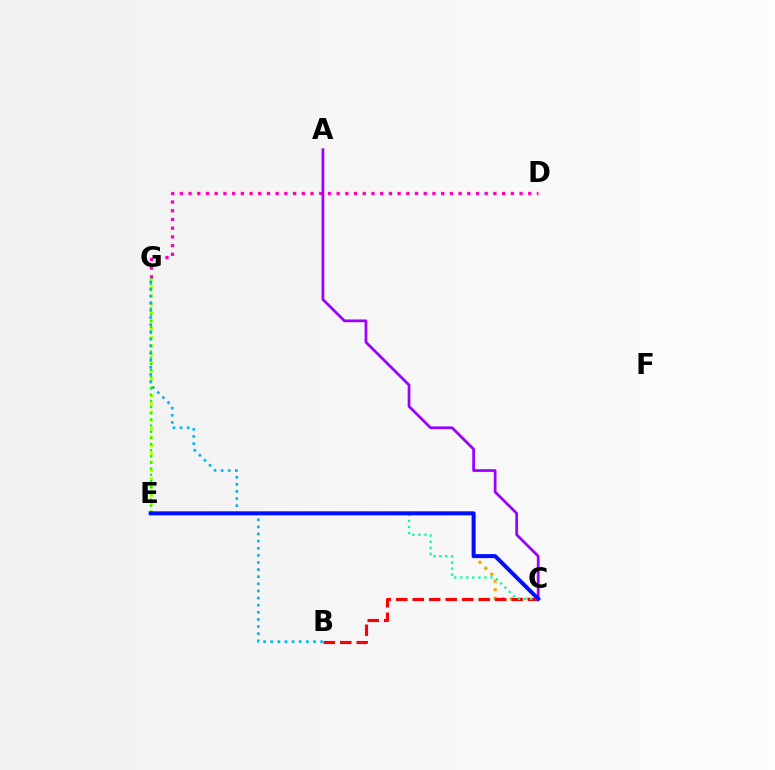{('E', 'G'): [{'color': '#b3ff00', 'line_style': 'dotted', 'thickness': 2.26}, {'color': '#08ff00', 'line_style': 'dotted', 'thickness': 1.67}], ('D', 'G'): [{'color': '#ff00bd', 'line_style': 'dotted', 'thickness': 2.37}], ('C', 'E'): [{'color': '#ffa500', 'line_style': 'dotted', 'thickness': 2.29}, {'color': '#00ff9d', 'line_style': 'dotted', 'thickness': 1.64}, {'color': '#0010ff', 'line_style': 'solid', 'thickness': 2.89}], ('B', 'C'): [{'color': '#ff0000', 'line_style': 'dashed', 'thickness': 2.24}], ('B', 'G'): [{'color': '#00b5ff', 'line_style': 'dotted', 'thickness': 1.93}], ('A', 'C'): [{'color': '#9b00ff', 'line_style': 'solid', 'thickness': 1.97}]}